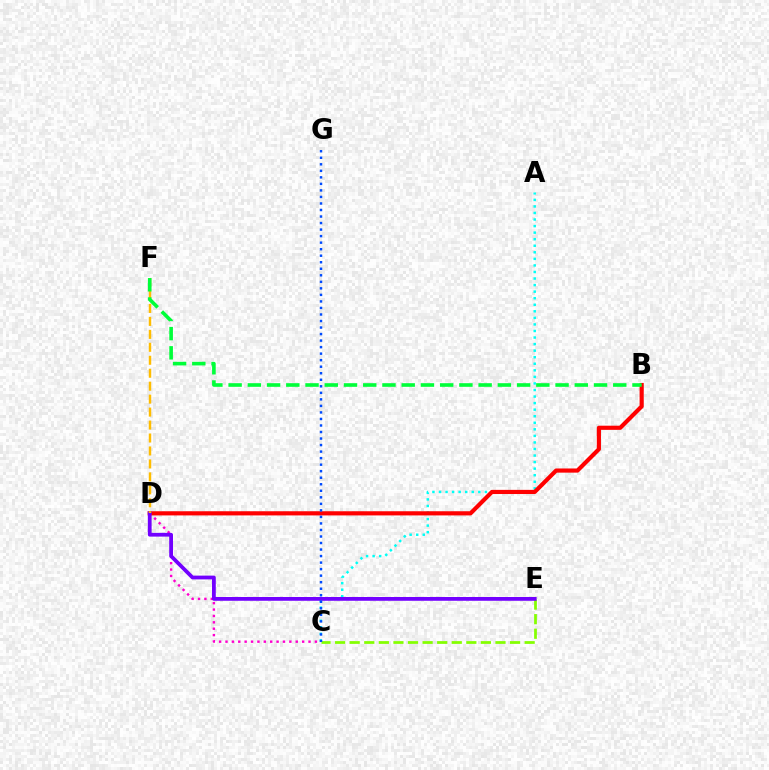{('C', 'E'): [{'color': '#84ff00', 'line_style': 'dashed', 'thickness': 1.98}], ('C', 'D'): [{'color': '#ff00cf', 'line_style': 'dotted', 'thickness': 1.74}], ('A', 'C'): [{'color': '#00fff6', 'line_style': 'dotted', 'thickness': 1.78}], ('B', 'D'): [{'color': '#ff0000', 'line_style': 'solid', 'thickness': 2.99}], ('D', 'E'): [{'color': '#7200ff', 'line_style': 'solid', 'thickness': 2.72}], ('D', 'F'): [{'color': '#ffbd00', 'line_style': 'dashed', 'thickness': 1.76}], ('C', 'G'): [{'color': '#004bff', 'line_style': 'dotted', 'thickness': 1.77}], ('B', 'F'): [{'color': '#00ff39', 'line_style': 'dashed', 'thickness': 2.61}]}